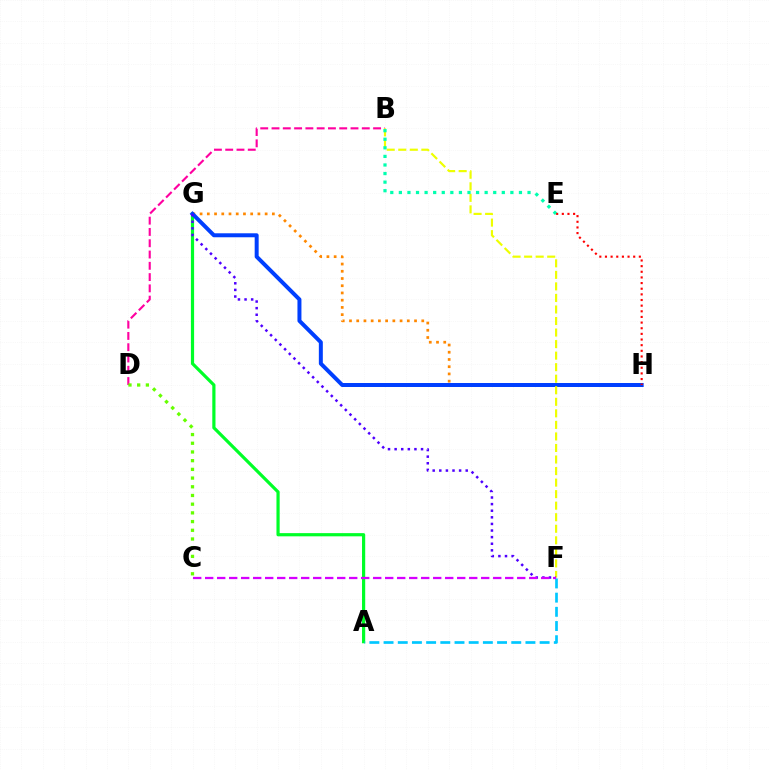{('A', 'G'): [{'color': '#00ff27', 'line_style': 'solid', 'thickness': 2.3}], ('A', 'F'): [{'color': '#00c7ff', 'line_style': 'dashed', 'thickness': 1.93}], ('G', 'H'): [{'color': '#ff8800', 'line_style': 'dotted', 'thickness': 1.96}, {'color': '#003fff', 'line_style': 'solid', 'thickness': 2.87}], ('B', 'D'): [{'color': '#ff00a0', 'line_style': 'dashed', 'thickness': 1.53}], ('B', 'F'): [{'color': '#eeff00', 'line_style': 'dashed', 'thickness': 1.57}], ('C', 'D'): [{'color': '#66ff00', 'line_style': 'dotted', 'thickness': 2.36}], ('B', 'E'): [{'color': '#00ffaf', 'line_style': 'dotted', 'thickness': 2.33}], ('F', 'G'): [{'color': '#4f00ff', 'line_style': 'dotted', 'thickness': 1.79}], ('C', 'F'): [{'color': '#d600ff', 'line_style': 'dashed', 'thickness': 1.63}], ('E', 'H'): [{'color': '#ff0000', 'line_style': 'dotted', 'thickness': 1.53}]}